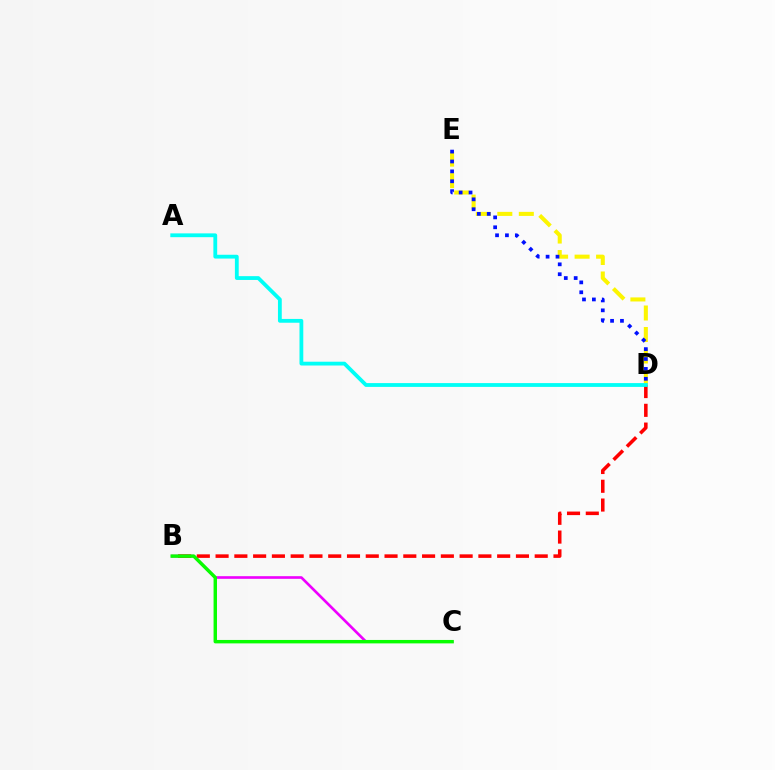{('D', 'E'): [{'color': '#fcf500', 'line_style': 'dashed', 'thickness': 2.92}, {'color': '#0010ff', 'line_style': 'dotted', 'thickness': 2.69}], ('B', 'C'): [{'color': '#ee00ff', 'line_style': 'solid', 'thickness': 1.9}, {'color': '#08ff00', 'line_style': 'solid', 'thickness': 2.47}], ('B', 'D'): [{'color': '#ff0000', 'line_style': 'dashed', 'thickness': 2.55}], ('A', 'D'): [{'color': '#00fff6', 'line_style': 'solid', 'thickness': 2.74}]}